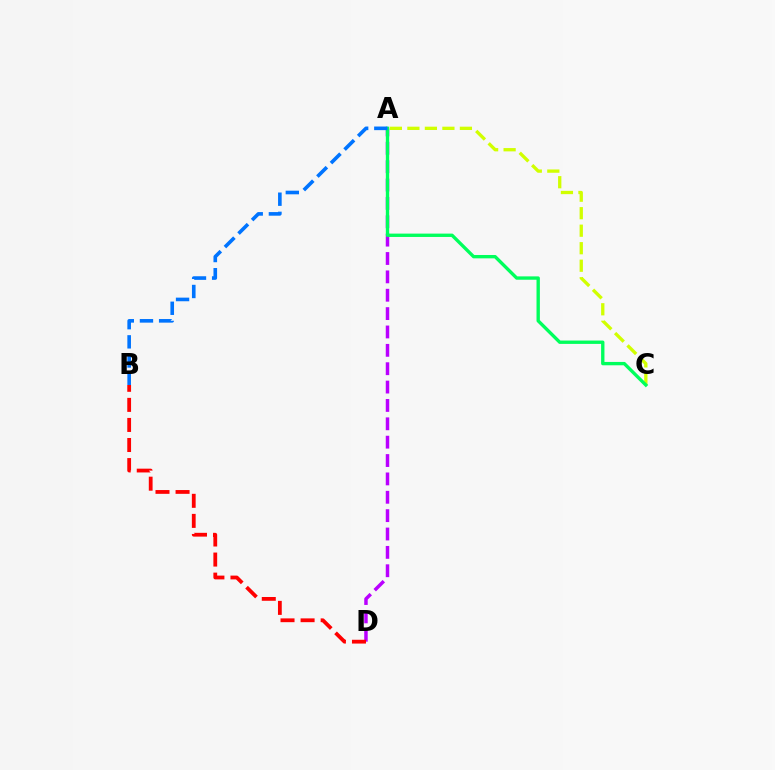{('A', 'C'): [{'color': '#d1ff00', 'line_style': 'dashed', 'thickness': 2.38}, {'color': '#00ff5c', 'line_style': 'solid', 'thickness': 2.42}], ('A', 'D'): [{'color': '#b900ff', 'line_style': 'dashed', 'thickness': 2.5}], ('B', 'D'): [{'color': '#ff0000', 'line_style': 'dashed', 'thickness': 2.73}], ('A', 'B'): [{'color': '#0074ff', 'line_style': 'dashed', 'thickness': 2.6}]}